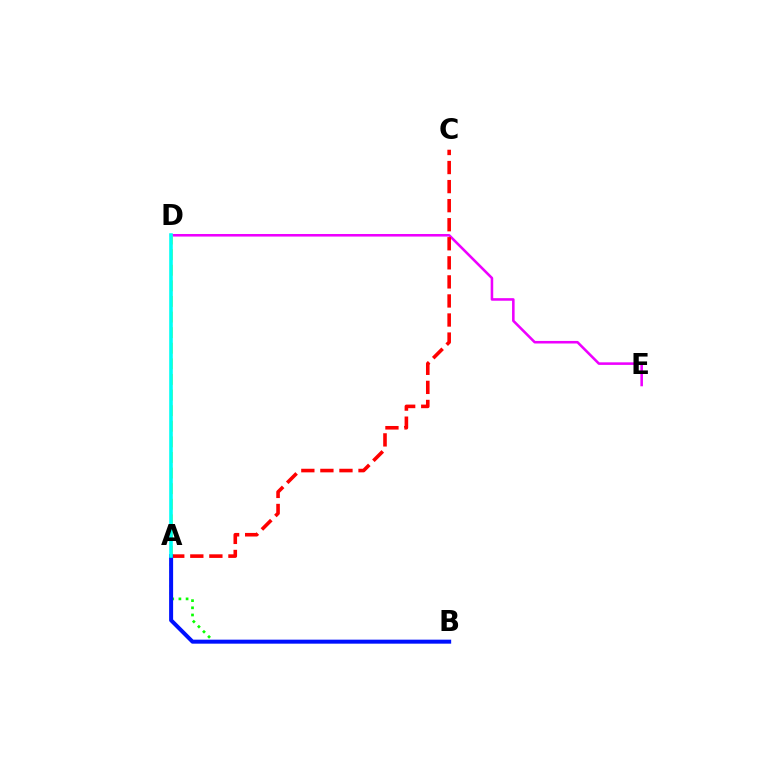{('D', 'E'): [{'color': '#ee00ff', 'line_style': 'solid', 'thickness': 1.85}], ('A', 'B'): [{'color': '#08ff00', 'line_style': 'dotted', 'thickness': 1.95}, {'color': '#0010ff', 'line_style': 'solid', 'thickness': 2.88}], ('A', 'D'): [{'color': '#fcf500', 'line_style': 'dashed', 'thickness': 2.12}, {'color': '#00fff6', 'line_style': 'solid', 'thickness': 2.58}], ('A', 'C'): [{'color': '#ff0000', 'line_style': 'dashed', 'thickness': 2.59}]}